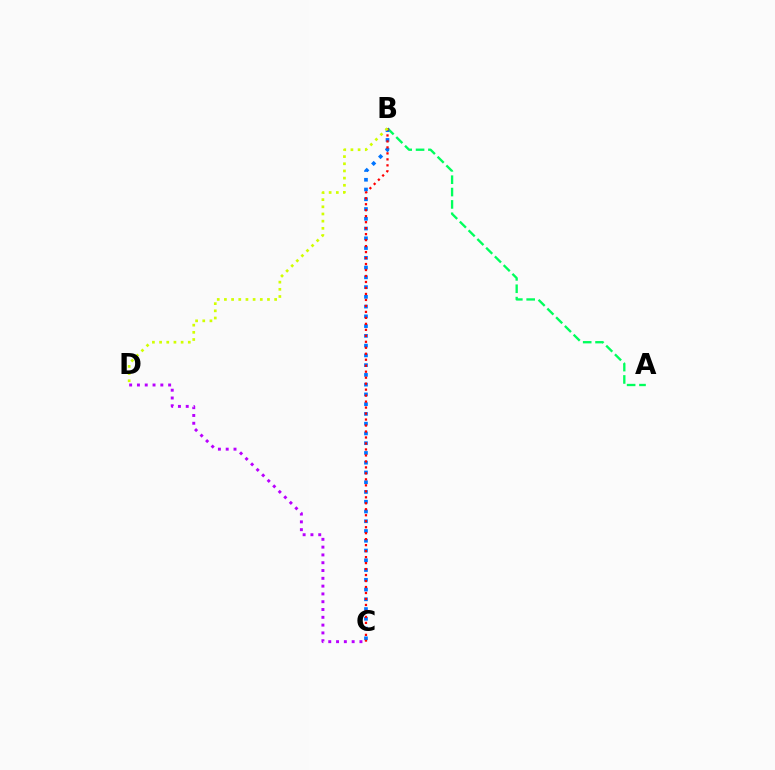{('A', 'B'): [{'color': '#00ff5c', 'line_style': 'dashed', 'thickness': 1.68}], ('B', 'C'): [{'color': '#0074ff', 'line_style': 'dotted', 'thickness': 2.65}, {'color': '#ff0000', 'line_style': 'dotted', 'thickness': 1.62}], ('C', 'D'): [{'color': '#b900ff', 'line_style': 'dotted', 'thickness': 2.12}], ('B', 'D'): [{'color': '#d1ff00', 'line_style': 'dotted', 'thickness': 1.95}]}